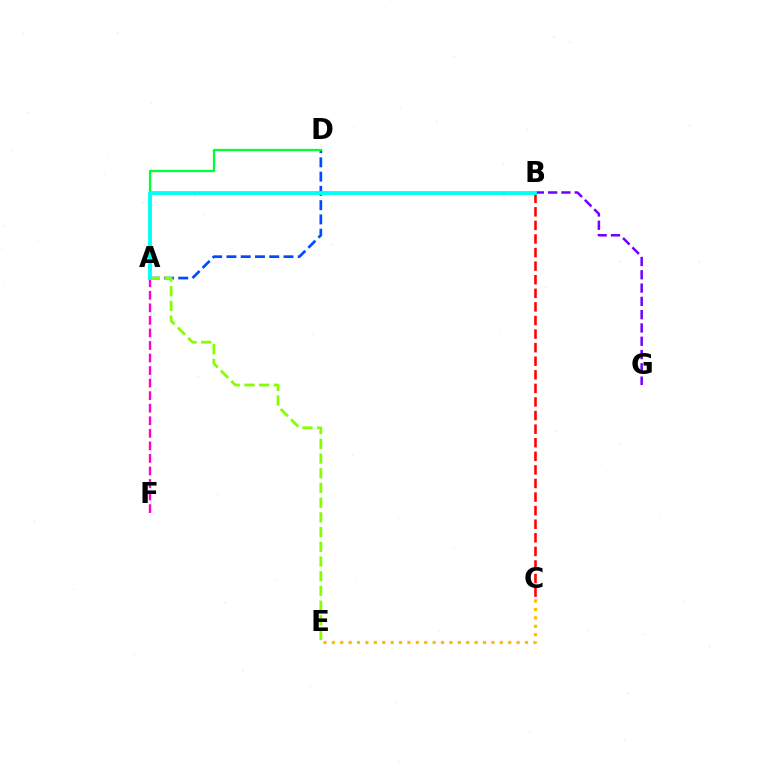{('A', 'D'): [{'color': '#004bff', 'line_style': 'dashed', 'thickness': 1.94}, {'color': '#00ff39', 'line_style': 'solid', 'thickness': 1.64}], ('A', 'F'): [{'color': '#ff00cf', 'line_style': 'dashed', 'thickness': 1.7}], ('C', 'E'): [{'color': '#ffbd00', 'line_style': 'dotted', 'thickness': 2.28}], ('A', 'E'): [{'color': '#84ff00', 'line_style': 'dashed', 'thickness': 2.0}], ('B', 'C'): [{'color': '#ff0000', 'line_style': 'dashed', 'thickness': 1.85}], ('B', 'G'): [{'color': '#7200ff', 'line_style': 'dashed', 'thickness': 1.81}], ('A', 'B'): [{'color': '#00fff6', 'line_style': 'solid', 'thickness': 2.77}]}